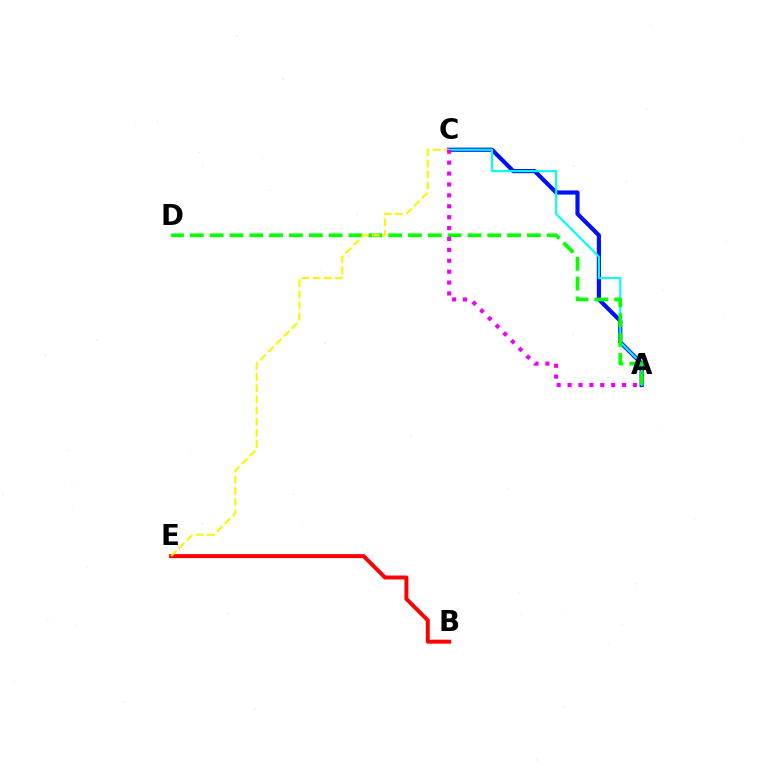{('B', 'E'): [{'color': '#ff0000', 'line_style': 'solid', 'thickness': 2.85}], ('A', 'C'): [{'color': '#0010ff', 'line_style': 'solid', 'thickness': 2.99}, {'color': '#00fff6', 'line_style': 'solid', 'thickness': 1.53}, {'color': '#ee00ff', 'line_style': 'dotted', 'thickness': 2.96}], ('A', 'D'): [{'color': '#08ff00', 'line_style': 'dashed', 'thickness': 2.69}], ('C', 'E'): [{'color': '#fcf500', 'line_style': 'dashed', 'thickness': 1.52}]}